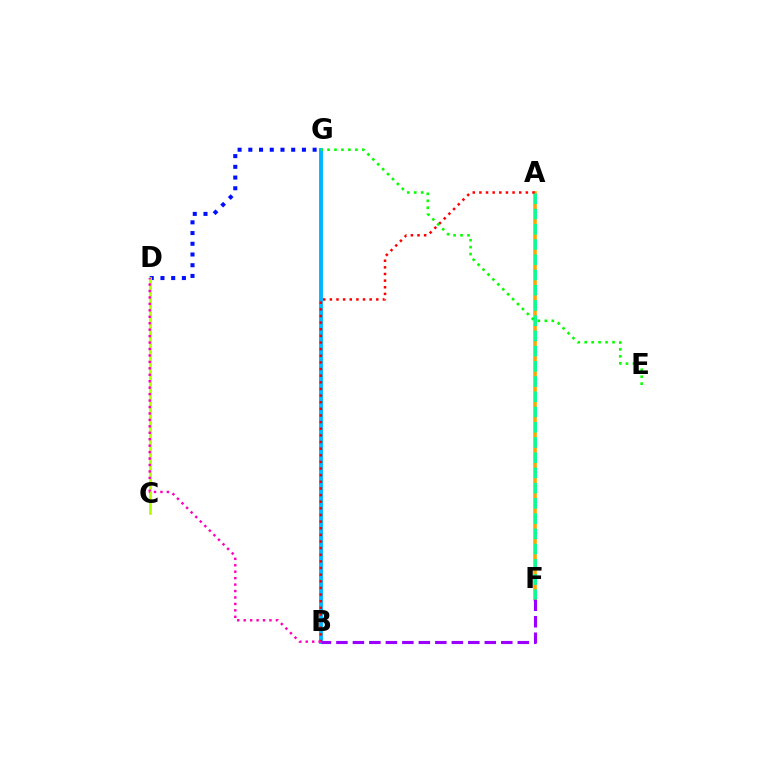{('A', 'F'): [{'color': '#ffa500', 'line_style': 'solid', 'thickness': 2.57}, {'color': '#00ff9d', 'line_style': 'dashed', 'thickness': 2.07}], ('B', 'G'): [{'color': '#00b5ff', 'line_style': 'solid', 'thickness': 2.8}], ('D', 'G'): [{'color': '#0010ff', 'line_style': 'dotted', 'thickness': 2.91}], ('A', 'B'): [{'color': '#ff0000', 'line_style': 'dotted', 'thickness': 1.8}], ('C', 'D'): [{'color': '#b3ff00', 'line_style': 'solid', 'thickness': 1.99}], ('B', 'F'): [{'color': '#9b00ff', 'line_style': 'dashed', 'thickness': 2.24}], ('E', 'G'): [{'color': '#08ff00', 'line_style': 'dotted', 'thickness': 1.89}], ('B', 'D'): [{'color': '#ff00bd', 'line_style': 'dotted', 'thickness': 1.75}]}